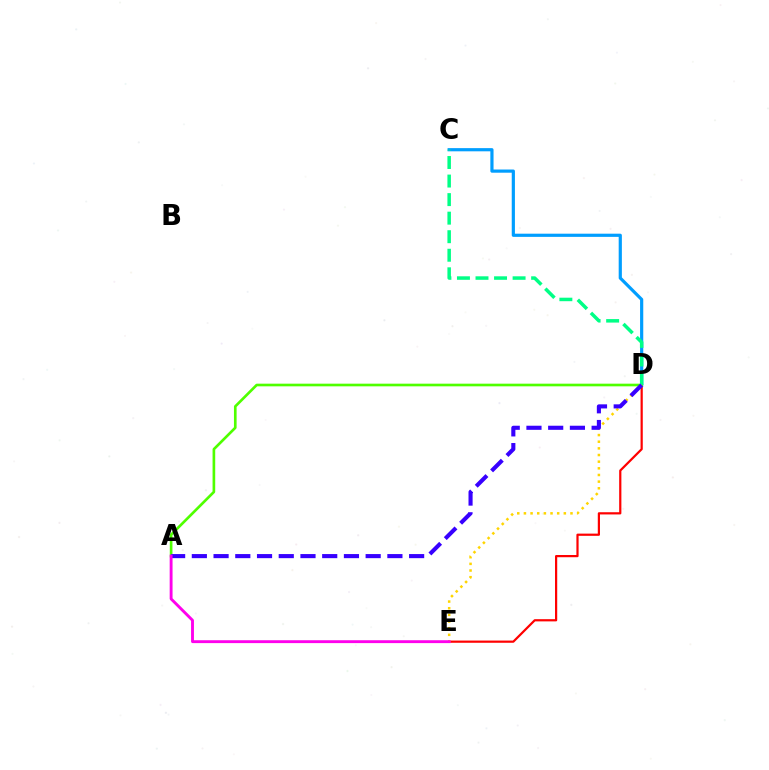{('C', 'D'): [{'color': '#009eff', 'line_style': 'solid', 'thickness': 2.29}, {'color': '#00ff86', 'line_style': 'dashed', 'thickness': 2.52}], ('D', 'E'): [{'color': '#ff0000', 'line_style': 'solid', 'thickness': 1.59}, {'color': '#ffd500', 'line_style': 'dotted', 'thickness': 1.81}], ('A', 'D'): [{'color': '#4fff00', 'line_style': 'solid', 'thickness': 1.91}, {'color': '#3700ff', 'line_style': 'dashed', 'thickness': 2.95}], ('A', 'E'): [{'color': '#ff00ed', 'line_style': 'solid', 'thickness': 2.08}]}